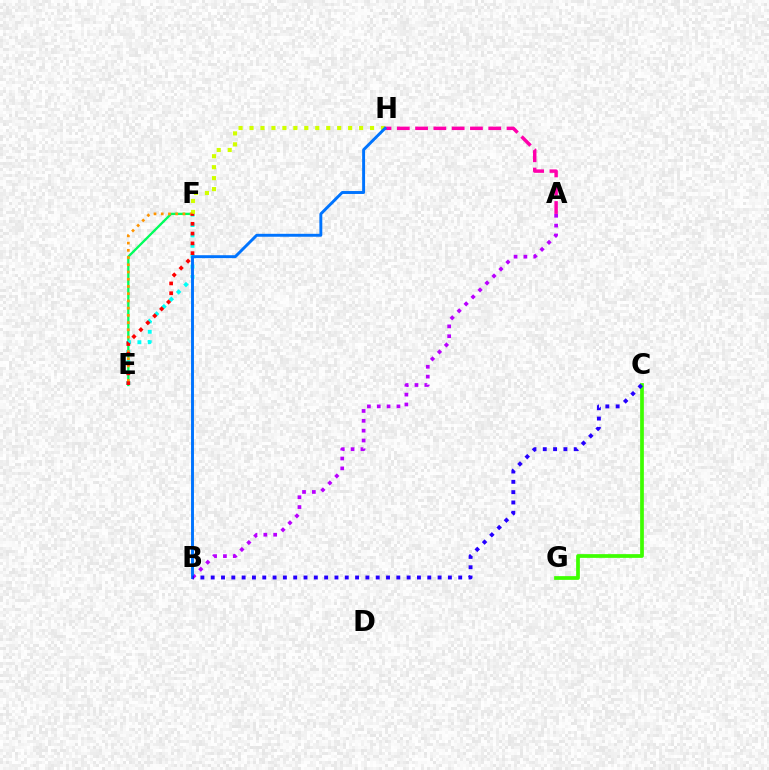{('A', 'B'): [{'color': '#b900ff', 'line_style': 'dotted', 'thickness': 2.68}], ('E', 'F'): [{'color': '#00ff5c', 'line_style': 'solid', 'thickness': 1.68}, {'color': '#00fff6', 'line_style': 'dotted', 'thickness': 2.82}, {'color': '#ff9400', 'line_style': 'dotted', 'thickness': 1.96}, {'color': '#ff0000', 'line_style': 'dotted', 'thickness': 2.66}], ('A', 'H'): [{'color': '#ff00ac', 'line_style': 'dashed', 'thickness': 2.48}], ('F', 'H'): [{'color': '#d1ff00', 'line_style': 'dotted', 'thickness': 2.98}], ('C', 'G'): [{'color': '#3dff00', 'line_style': 'solid', 'thickness': 2.68}], ('B', 'H'): [{'color': '#0074ff', 'line_style': 'solid', 'thickness': 2.11}], ('B', 'C'): [{'color': '#2500ff', 'line_style': 'dotted', 'thickness': 2.8}]}